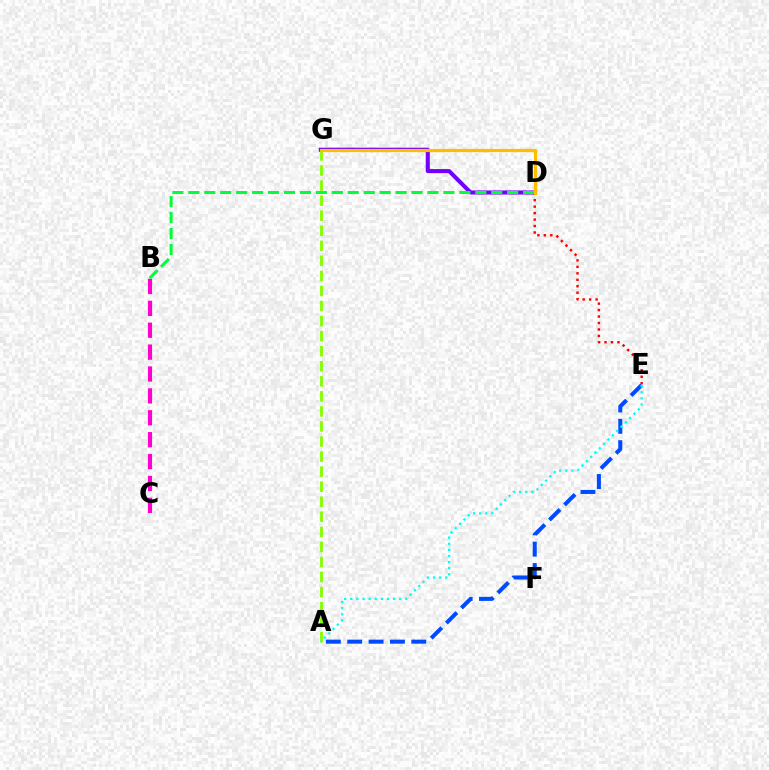{('D', 'E'): [{'color': '#ff0000', 'line_style': 'dotted', 'thickness': 1.76}], ('D', 'G'): [{'color': '#7200ff', 'line_style': 'solid', 'thickness': 2.93}, {'color': '#ffbd00', 'line_style': 'solid', 'thickness': 2.33}], ('A', 'G'): [{'color': '#84ff00', 'line_style': 'dashed', 'thickness': 2.05}], ('A', 'E'): [{'color': '#004bff', 'line_style': 'dashed', 'thickness': 2.9}, {'color': '#00fff6', 'line_style': 'dotted', 'thickness': 1.66}], ('B', 'C'): [{'color': '#ff00cf', 'line_style': 'dashed', 'thickness': 2.97}], ('B', 'D'): [{'color': '#00ff39', 'line_style': 'dashed', 'thickness': 2.17}]}